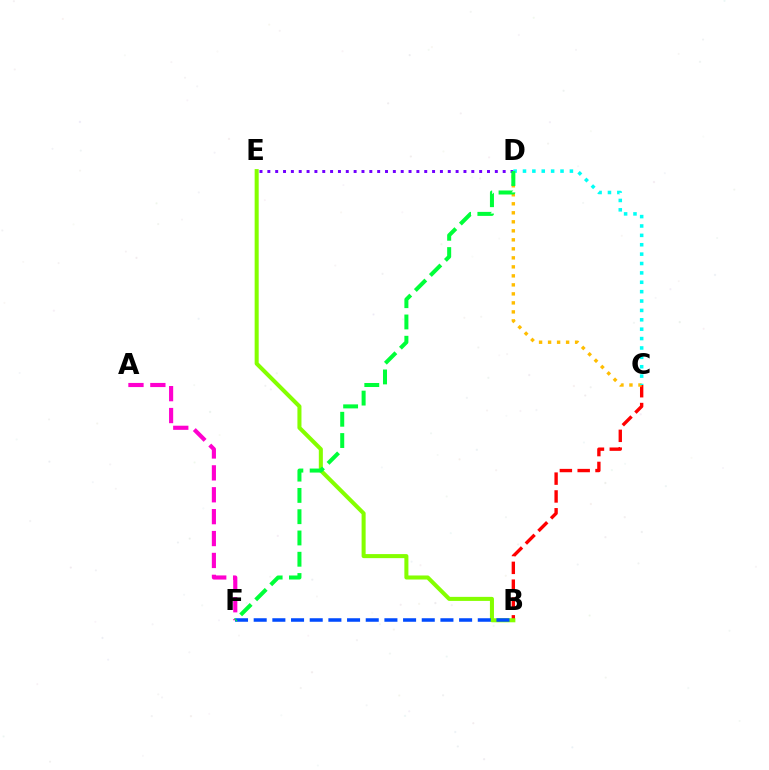{('B', 'C'): [{'color': '#ff0000', 'line_style': 'dashed', 'thickness': 2.42}], ('D', 'E'): [{'color': '#7200ff', 'line_style': 'dotted', 'thickness': 2.13}], ('C', 'D'): [{'color': '#ffbd00', 'line_style': 'dotted', 'thickness': 2.45}, {'color': '#00fff6', 'line_style': 'dotted', 'thickness': 2.55}], ('B', 'E'): [{'color': '#84ff00', 'line_style': 'solid', 'thickness': 2.91}], ('A', 'F'): [{'color': '#ff00cf', 'line_style': 'dashed', 'thickness': 2.97}], ('B', 'F'): [{'color': '#004bff', 'line_style': 'dashed', 'thickness': 2.54}], ('D', 'F'): [{'color': '#00ff39', 'line_style': 'dashed', 'thickness': 2.89}]}